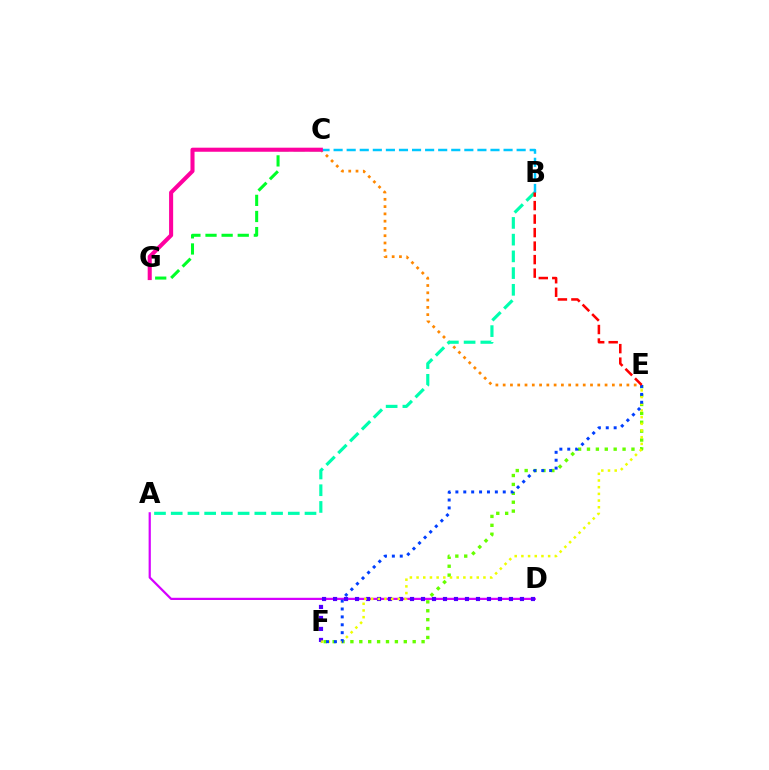{('C', 'E'): [{'color': '#ff8800', 'line_style': 'dotted', 'thickness': 1.98}], ('A', 'D'): [{'color': '#d600ff', 'line_style': 'solid', 'thickness': 1.6}], ('E', 'F'): [{'color': '#66ff00', 'line_style': 'dotted', 'thickness': 2.42}, {'color': '#eeff00', 'line_style': 'dotted', 'thickness': 1.82}, {'color': '#003fff', 'line_style': 'dotted', 'thickness': 2.15}], ('D', 'F'): [{'color': '#4f00ff', 'line_style': 'dotted', 'thickness': 2.99}], ('A', 'B'): [{'color': '#00ffaf', 'line_style': 'dashed', 'thickness': 2.27}], ('C', 'G'): [{'color': '#00ff27', 'line_style': 'dashed', 'thickness': 2.19}, {'color': '#ff00a0', 'line_style': 'solid', 'thickness': 2.93}], ('B', 'C'): [{'color': '#00c7ff', 'line_style': 'dashed', 'thickness': 1.78}], ('B', 'E'): [{'color': '#ff0000', 'line_style': 'dashed', 'thickness': 1.83}]}